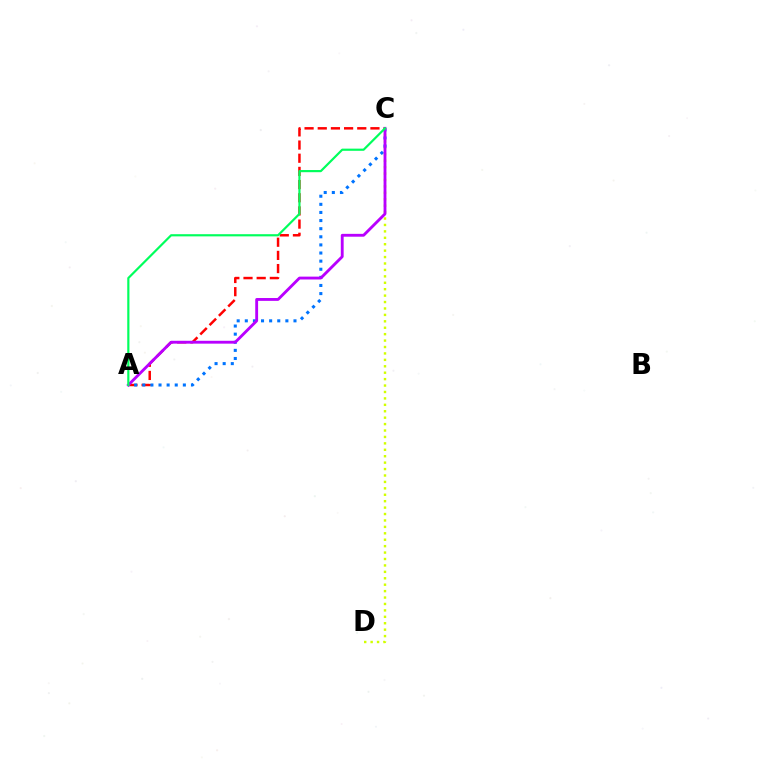{('A', 'C'): [{'color': '#ff0000', 'line_style': 'dashed', 'thickness': 1.79}, {'color': '#0074ff', 'line_style': 'dotted', 'thickness': 2.2}, {'color': '#b900ff', 'line_style': 'solid', 'thickness': 2.05}, {'color': '#00ff5c', 'line_style': 'solid', 'thickness': 1.57}], ('C', 'D'): [{'color': '#d1ff00', 'line_style': 'dotted', 'thickness': 1.75}]}